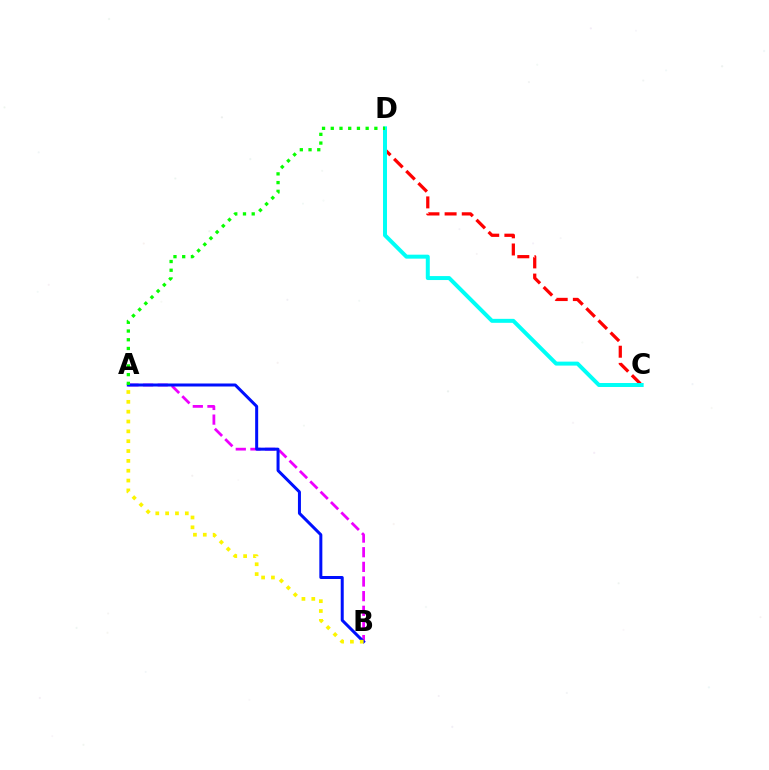{('A', 'B'): [{'color': '#ee00ff', 'line_style': 'dashed', 'thickness': 1.99}, {'color': '#0010ff', 'line_style': 'solid', 'thickness': 2.17}, {'color': '#fcf500', 'line_style': 'dotted', 'thickness': 2.67}], ('C', 'D'): [{'color': '#ff0000', 'line_style': 'dashed', 'thickness': 2.33}, {'color': '#00fff6', 'line_style': 'solid', 'thickness': 2.86}], ('A', 'D'): [{'color': '#08ff00', 'line_style': 'dotted', 'thickness': 2.37}]}